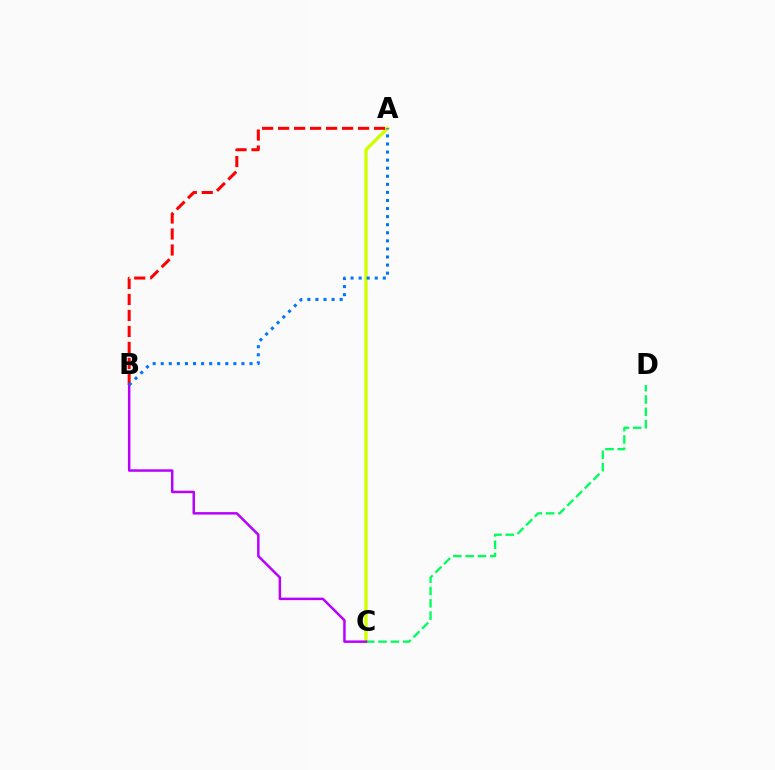{('A', 'C'): [{'color': '#d1ff00', 'line_style': 'solid', 'thickness': 2.41}], ('C', 'D'): [{'color': '#00ff5c', 'line_style': 'dashed', 'thickness': 1.67}], ('B', 'C'): [{'color': '#b900ff', 'line_style': 'solid', 'thickness': 1.78}], ('A', 'B'): [{'color': '#ff0000', 'line_style': 'dashed', 'thickness': 2.17}, {'color': '#0074ff', 'line_style': 'dotted', 'thickness': 2.19}]}